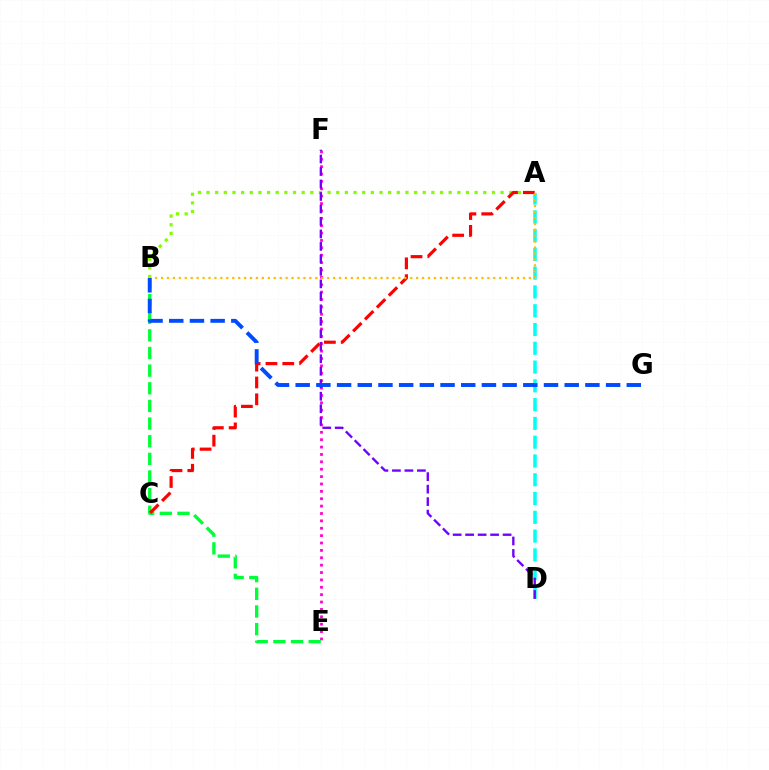{('A', 'D'): [{'color': '#00fff6', 'line_style': 'dashed', 'thickness': 2.55}], ('E', 'F'): [{'color': '#ff00cf', 'line_style': 'dotted', 'thickness': 2.01}], ('A', 'B'): [{'color': '#84ff00', 'line_style': 'dotted', 'thickness': 2.35}, {'color': '#ffbd00', 'line_style': 'dotted', 'thickness': 1.61}], ('D', 'F'): [{'color': '#7200ff', 'line_style': 'dashed', 'thickness': 1.7}], ('B', 'E'): [{'color': '#00ff39', 'line_style': 'dashed', 'thickness': 2.4}], ('A', 'C'): [{'color': '#ff0000', 'line_style': 'dashed', 'thickness': 2.29}], ('B', 'G'): [{'color': '#004bff', 'line_style': 'dashed', 'thickness': 2.81}]}